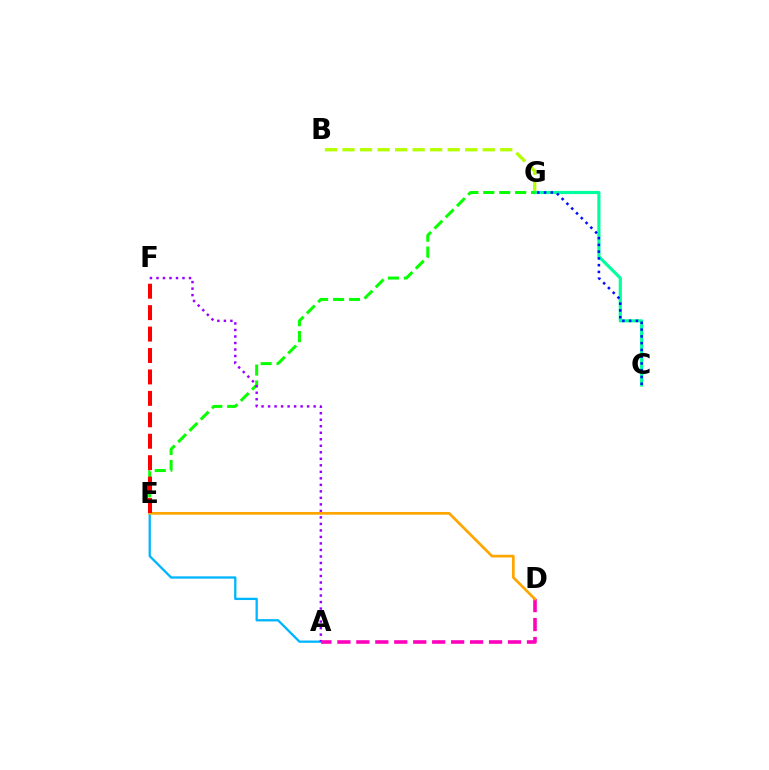{('B', 'G'): [{'color': '#b3ff00', 'line_style': 'dashed', 'thickness': 2.38}], ('A', 'D'): [{'color': '#ff00bd', 'line_style': 'dashed', 'thickness': 2.58}], ('A', 'E'): [{'color': '#00b5ff', 'line_style': 'solid', 'thickness': 1.66}], ('C', 'G'): [{'color': '#00ff9d', 'line_style': 'solid', 'thickness': 2.27}, {'color': '#0010ff', 'line_style': 'dotted', 'thickness': 1.84}], ('E', 'G'): [{'color': '#08ff00', 'line_style': 'dashed', 'thickness': 2.16}], ('A', 'F'): [{'color': '#9b00ff', 'line_style': 'dotted', 'thickness': 1.77}], ('D', 'E'): [{'color': '#ffa500', 'line_style': 'solid', 'thickness': 1.94}], ('E', 'F'): [{'color': '#ff0000', 'line_style': 'dashed', 'thickness': 2.91}]}